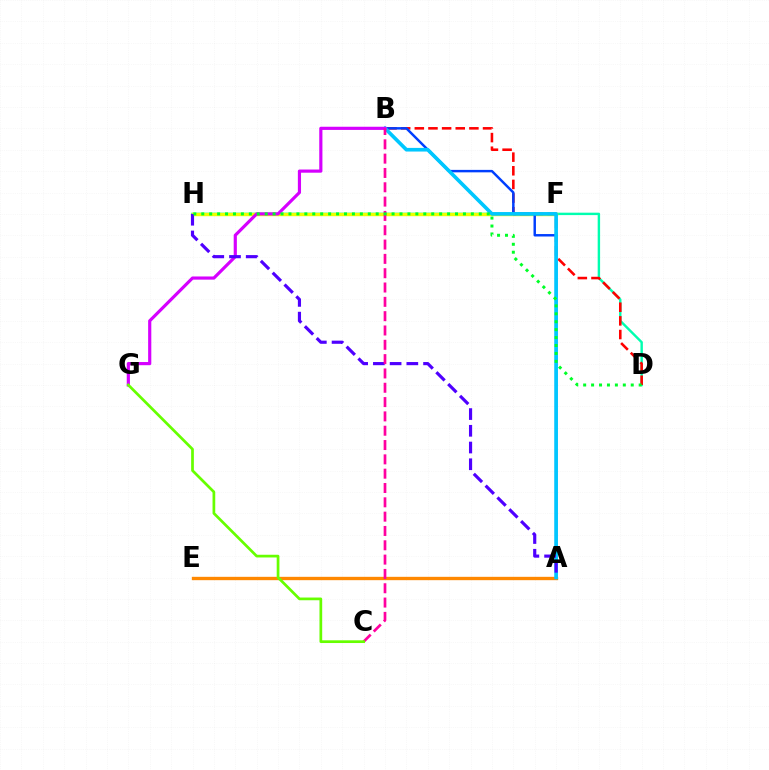{('D', 'H'): [{'color': '#00ffaf', 'line_style': 'solid', 'thickness': 1.74}, {'color': '#00ff27', 'line_style': 'dotted', 'thickness': 2.15}], ('F', 'H'): [{'color': '#eeff00', 'line_style': 'solid', 'thickness': 2.46}], ('B', 'D'): [{'color': '#ff0000', 'line_style': 'dashed', 'thickness': 1.85}], ('A', 'B'): [{'color': '#003fff', 'line_style': 'solid', 'thickness': 1.77}, {'color': '#00c7ff', 'line_style': 'solid', 'thickness': 2.63}], ('A', 'E'): [{'color': '#ff8800', 'line_style': 'solid', 'thickness': 2.41}], ('B', 'G'): [{'color': '#d600ff', 'line_style': 'solid', 'thickness': 2.28}], ('A', 'H'): [{'color': '#4f00ff', 'line_style': 'dashed', 'thickness': 2.27}], ('B', 'C'): [{'color': '#ff00a0', 'line_style': 'dashed', 'thickness': 1.95}], ('C', 'G'): [{'color': '#66ff00', 'line_style': 'solid', 'thickness': 1.96}]}